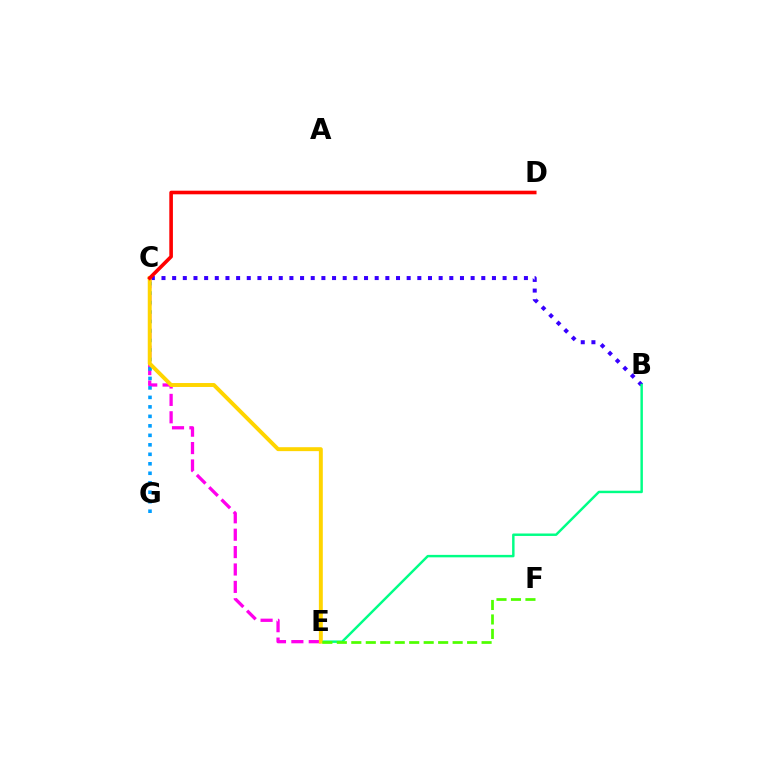{('C', 'E'): [{'color': '#ff00ed', 'line_style': 'dashed', 'thickness': 2.36}, {'color': '#ffd500', 'line_style': 'solid', 'thickness': 2.83}], ('B', 'C'): [{'color': '#3700ff', 'line_style': 'dotted', 'thickness': 2.9}], ('C', 'G'): [{'color': '#009eff', 'line_style': 'dotted', 'thickness': 2.58}], ('B', 'E'): [{'color': '#00ff86', 'line_style': 'solid', 'thickness': 1.77}], ('E', 'F'): [{'color': '#4fff00', 'line_style': 'dashed', 'thickness': 1.97}], ('C', 'D'): [{'color': '#ff0000', 'line_style': 'solid', 'thickness': 2.6}]}